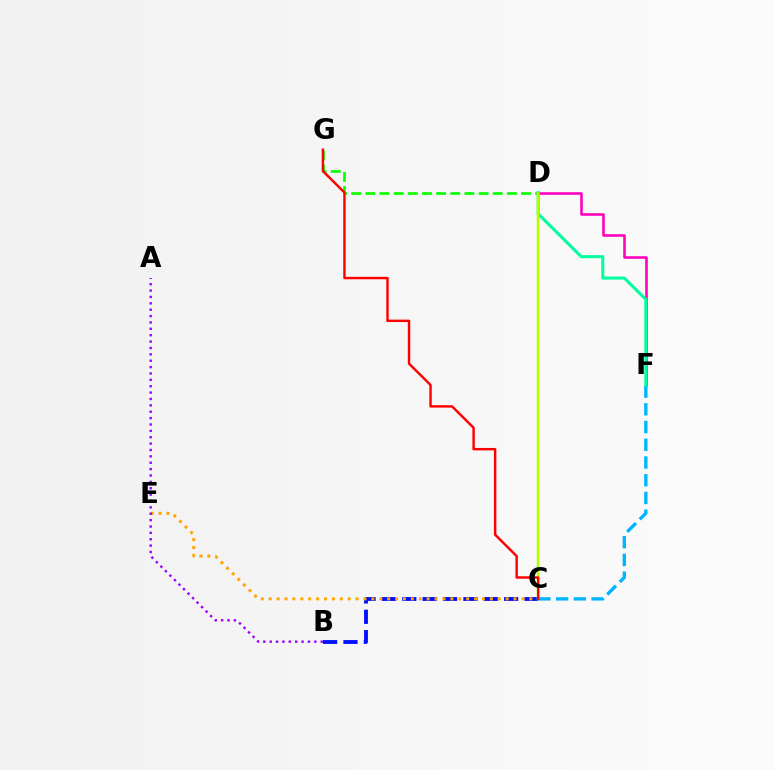{('B', 'C'): [{'color': '#0010ff', 'line_style': 'dashed', 'thickness': 2.77}], ('C', 'E'): [{'color': '#ffa500', 'line_style': 'dotted', 'thickness': 2.15}], ('A', 'B'): [{'color': '#9b00ff', 'line_style': 'dotted', 'thickness': 1.73}], ('D', 'G'): [{'color': '#08ff00', 'line_style': 'dashed', 'thickness': 1.92}], ('D', 'F'): [{'color': '#ff00bd', 'line_style': 'solid', 'thickness': 1.86}, {'color': '#00ff9d', 'line_style': 'solid', 'thickness': 2.19}], ('C', 'F'): [{'color': '#00b5ff', 'line_style': 'dashed', 'thickness': 2.41}], ('C', 'D'): [{'color': '#b3ff00', 'line_style': 'solid', 'thickness': 1.8}], ('C', 'G'): [{'color': '#ff0000', 'line_style': 'solid', 'thickness': 1.75}]}